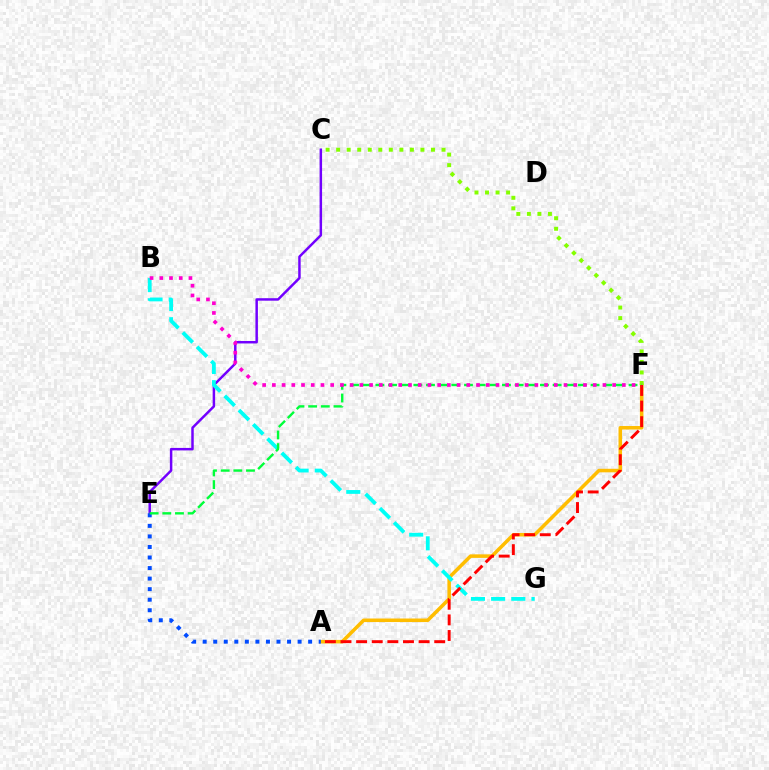{('A', 'F'): [{'color': '#ffbd00', 'line_style': 'solid', 'thickness': 2.55}, {'color': '#ff0000', 'line_style': 'dashed', 'thickness': 2.12}], ('C', 'E'): [{'color': '#7200ff', 'line_style': 'solid', 'thickness': 1.79}], ('C', 'F'): [{'color': '#84ff00', 'line_style': 'dotted', 'thickness': 2.86}], ('B', 'G'): [{'color': '#00fff6', 'line_style': 'dashed', 'thickness': 2.74}], ('A', 'E'): [{'color': '#004bff', 'line_style': 'dotted', 'thickness': 2.87}], ('E', 'F'): [{'color': '#00ff39', 'line_style': 'dashed', 'thickness': 1.72}], ('B', 'F'): [{'color': '#ff00cf', 'line_style': 'dotted', 'thickness': 2.64}]}